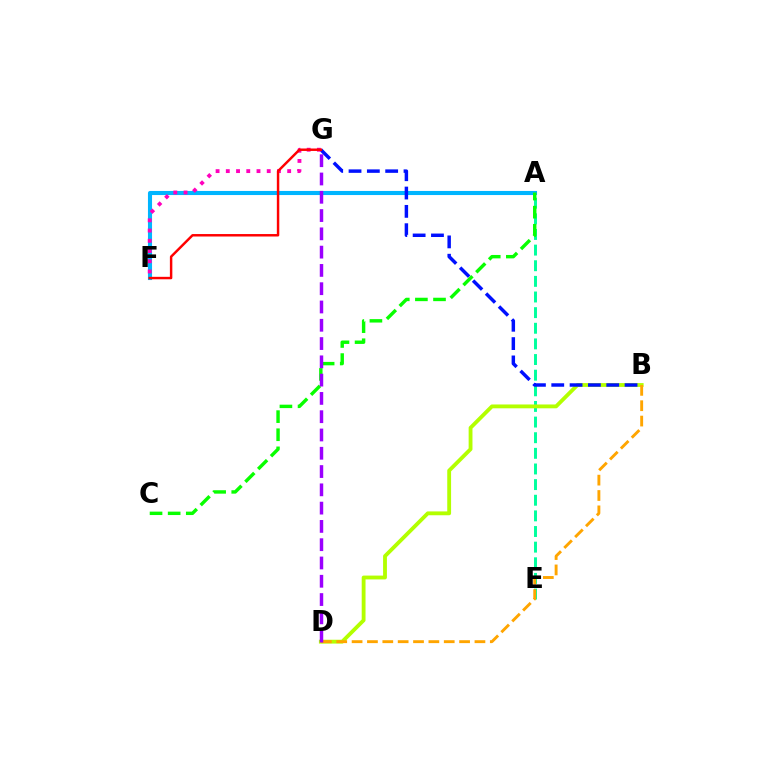{('A', 'E'): [{'color': '#00ff9d', 'line_style': 'dashed', 'thickness': 2.12}], ('A', 'F'): [{'color': '#00b5ff', 'line_style': 'solid', 'thickness': 2.95}], ('B', 'D'): [{'color': '#b3ff00', 'line_style': 'solid', 'thickness': 2.76}, {'color': '#ffa500', 'line_style': 'dashed', 'thickness': 2.09}], ('B', 'G'): [{'color': '#0010ff', 'line_style': 'dashed', 'thickness': 2.49}], ('A', 'C'): [{'color': '#08ff00', 'line_style': 'dashed', 'thickness': 2.46}], ('D', 'G'): [{'color': '#9b00ff', 'line_style': 'dashed', 'thickness': 2.48}], ('F', 'G'): [{'color': '#ff00bd', 'line_style': 'dotted', 'thickness': 2.78}, {'color': '#ff0000', 'line_style': 'solid', 'thickness': 1.77}]}